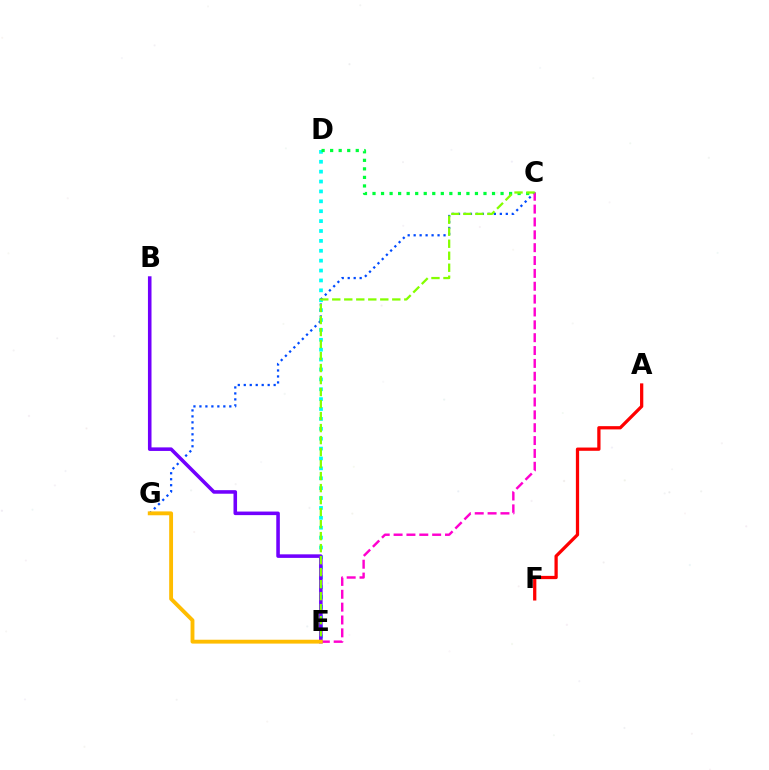{('D', 'E'): [{'color': '#00fff6', 'line_style': 'dotted', 'thickness': 2.69}], ('C', 'D'): [{'color': '#00ff39', 'line_style': 'dotted', 'thickness': 2.32}], ('A', 'F'): [{'color': '#ff0000', 'line_style': 'solid', 'thickness': 2.35}], ('C', 'G'): [{'color': '#004bff', 'line_style': 'dotted', 'thickness': 1.62}], ('C', 'E'): [{'color': '#ff00cf', 'line_style': 'dashed', 'thickness': 1.75}, {'color': '#84ff00', 'line_style': 'dashed', 'thickness': 1.63}], ('B', 'E'): [{'color': '#7200ff', 'line_style': 'solid', 'thickness': 2.56}], ('E', 'G'): [{'color': '#ffbd00', 'line_style': 'solid', 'thickness': 2.78}]}